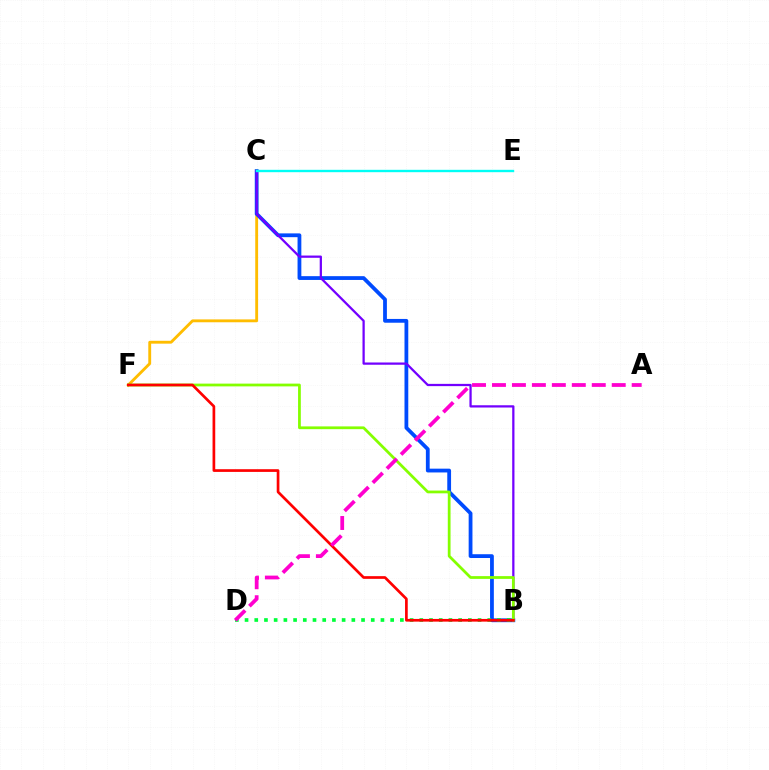{('C', 'F'): [{'color': '#ffbd00', 'line_style': 'solid', 'thickness': 2.06}], ('B', 'C'): [{'color': '#004bff', 'line_style': 'solid', 'thickness': 2.73}, {'color': '#7200ff', 'line_style': 'solid', 'thickness': 1.62}], ('B', 'D'): [{'color': '#00ff39', 'line_style': 'dotted', 'thickness': 2.64}], ('B', 'F'): [{'color': '#84ff00', 'line_style': 'solid', 'thickness': 1.99}, {'color': '#ff0000', 'line_style': 'solid', 'thickness': 1.94}], ('A', 'D'): [{'color': '#ff00cf', 'line_style': 'dashed', 'thickness': 2.71}], ('C', 'E'): [{'color': '#00fff6', 'line_style': 'solid', 'thickness': 1.71}]}